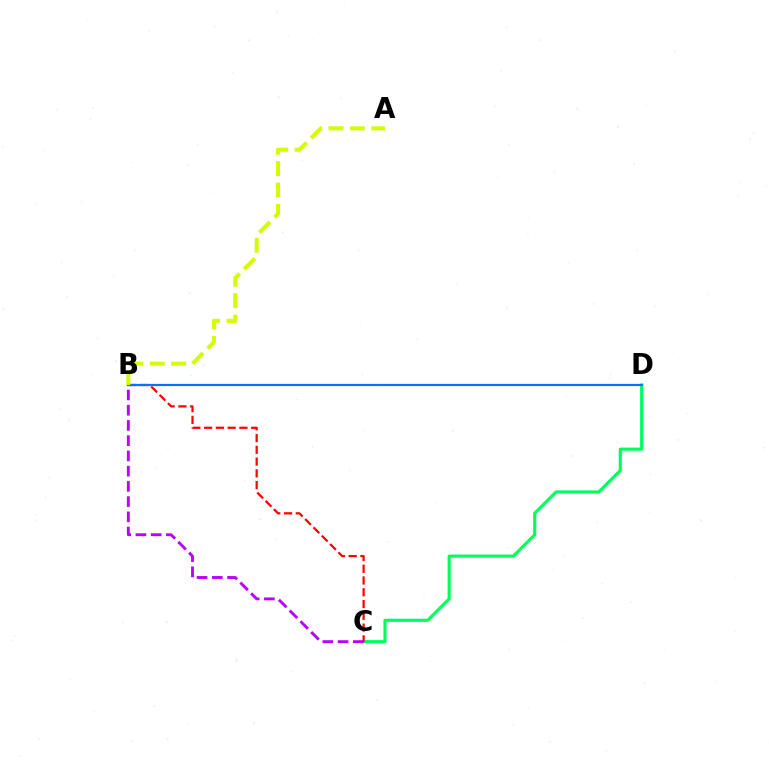{('C', 'D'): [{'color': '#00ff5c', 'line_style': 'solid', 'thickness': 2.26}], ('B', 'C'): [{'color': '#ff0000', 'line_style': 'dashed', 'thickness': 1.6}, {'color': '#b900ff', 'line_style': 'dashed', 'thickness': 2.07}], ('B', 'D'): [{'color': '#0074ff', 'line_style': 'solid', 'thickness': 1.6}], ('A', 'B'): [{'color': '#d1ff00', 'line_style': 'dashed', 'thickness': 2.91}]}